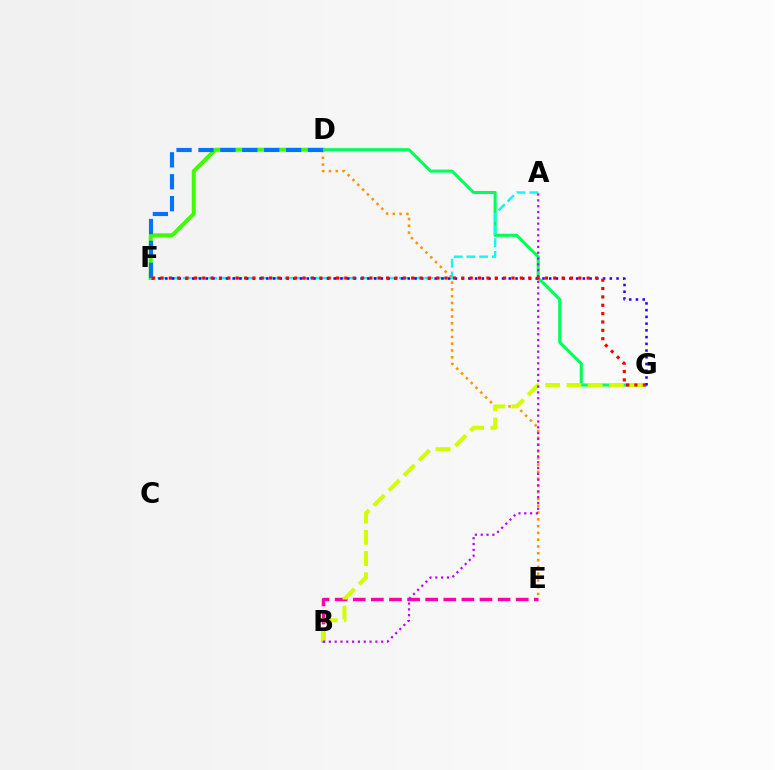{('B', 'E'): [{'color': '#ff00ac', 'line_style': 'dashed', 'thickness': 2.46}], ('D', 'F'): [{'color': '#3dff00', 'line_style': 'solid', 'thickness': 2.84}, {'color': '#0074ff', 'line_style': 'dashed', 'thickness': 2.98}], ('D', 'G'): [{'color': '#00ff5c', 'line_style': 'solid', 'thickness': 2.2}], ('A', 'F'): [{'color': '#00fff6', 'line_style': 'dashed', 'thickness': 1.73}], ('F', 'G'): [{'color': '#2500ff', 'line_style': 'dotted', 'thickness': 1.83}, {'color': '#ff0000', 'line_style': 'dotted', 'thickness': 2.27}], ('D', 'E'): [{'color': '#ff9400', 'line_style': 'dotted', 'thickness': 1.84}], ('B', 'G'): [{'color': '#d1ff00', 'line_style': 'dashed', 'thickness': 2.89}], ('A', 'B'): [{'color': '#b900ff', 'line_style': 'dotted', 'thickness': 1.58}]}